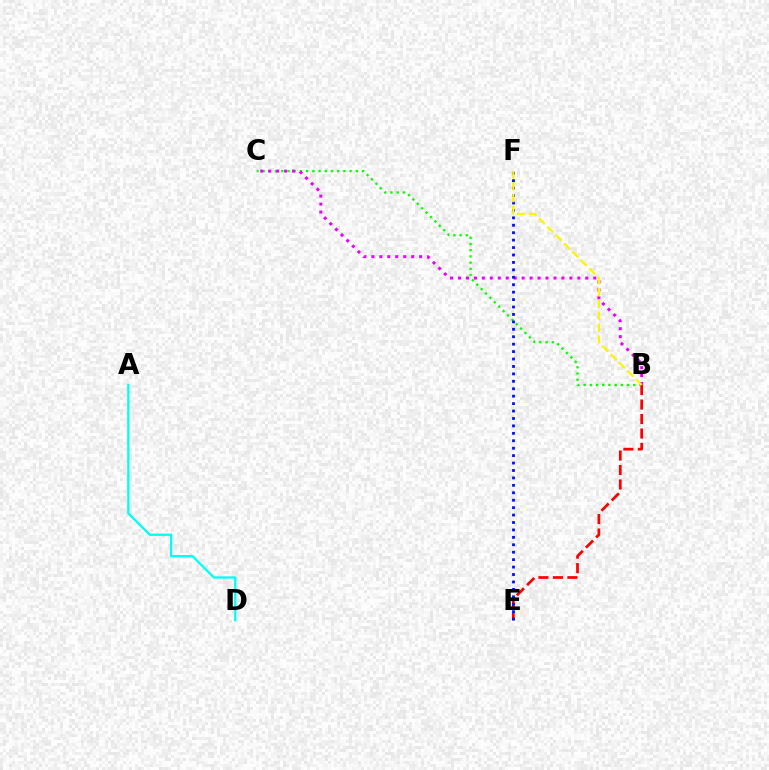{('B', 'C'): [{'color': '#08ff00', 'line_style': 'dotted', 'thickness': 1.69}, {'color': '#ee00ff', 'line_style': 'dotted', 'thickness': 2.16}], ('A', 'D'): [{'color': '#00fff6', 'line_style': 'solid', 'thickness': 1.64}], ('B', 'E'): [{'color': '#ff0000', 'line_style': 'dashed', 'thickness': 1.97}], ('E', 'F'): [{'color': '#0010ff', 'line_style': 'dotted', 'thickness': 2.02}], ('B', 'F'): [{'color': '#fcf500', 'line_style': 'dashed', 'thickness': 1.61}]}